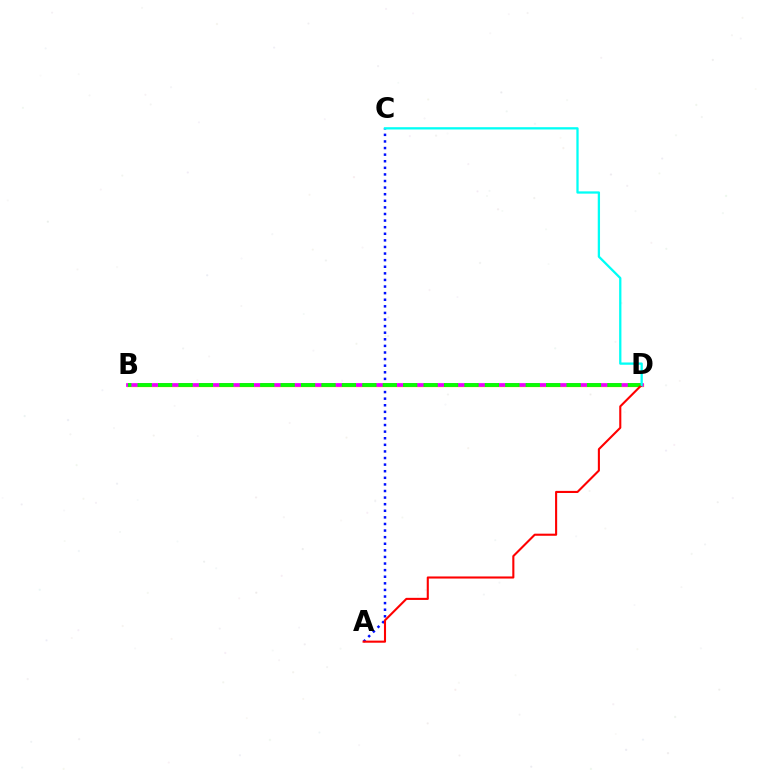{('A', 'C'): [{'color': '#0010ff', 'line_style': 'dotted', 'thickness': 1.79}], ('B', 'D'): [{'color': '#fcf500', 'line_style': 'solid', 'thickness': 2.41}, {'color': '#ee00ff', 'line_style': 'solid', 'thickness': 2.69}, {'color': '#08ff00', 'line_style': 'dashed', 'thickness': 2.77}], ('A', 'D'): [{'color': '#ff0000', 'line_style': 'solid', 'thickness': 1.51}], ('C', 'D'): [{'color': '#00fff6', 'line_style': 'solid', 'thickness': 1.64}]}